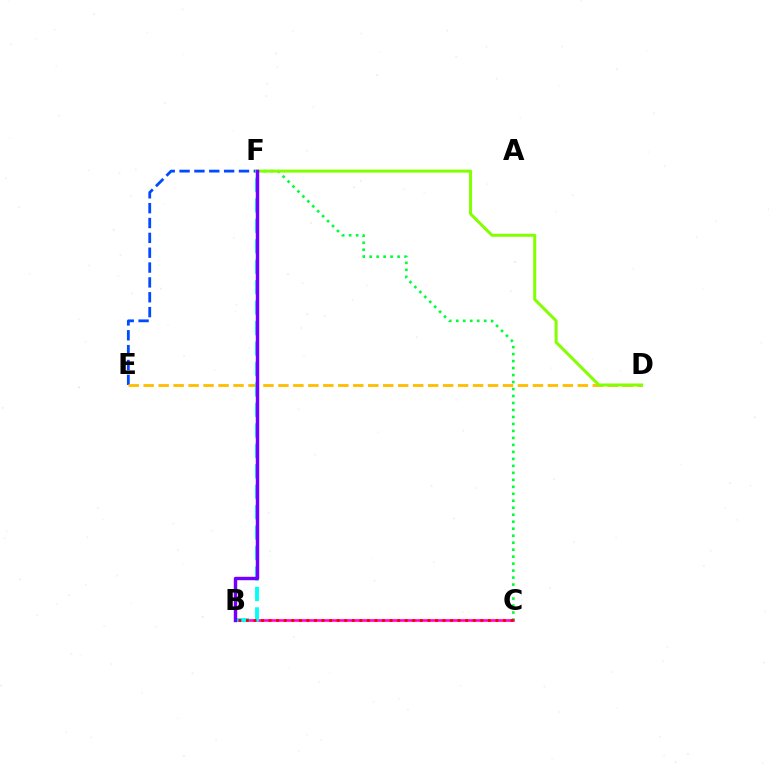{('E', 'F'): [{'color': '#004bff', 'line_style': 'dashed', 'thickness': 2.02}], ('C', 'F'): [{'color': '#00ff39', 'line_style': 'dotted', 'thickness': 1.9}], ('D', 'E'): [{'color': '#ffbd00', 'line_style': 'dashed', 'thickness': 2.03}], ('D', 'F'): [{'color': '#84ff00', 'line_style': 'solid', 'thickness': 2.16}], ('B', 'C'): [{'color': '#ff00cf', 'line_style': 'solid', 'thickness': 1.88}, {'color': '#ff0000', 'line_style': 'dotted', 'thickness': 2.05}], ('B', 'F'): [{'color': '#00fff6', 'line_style': 'dashed', 'thickness': 2.78}, {'color': '#7200ff', 'line_style': 'solid', 'thickness': 2.46}]}